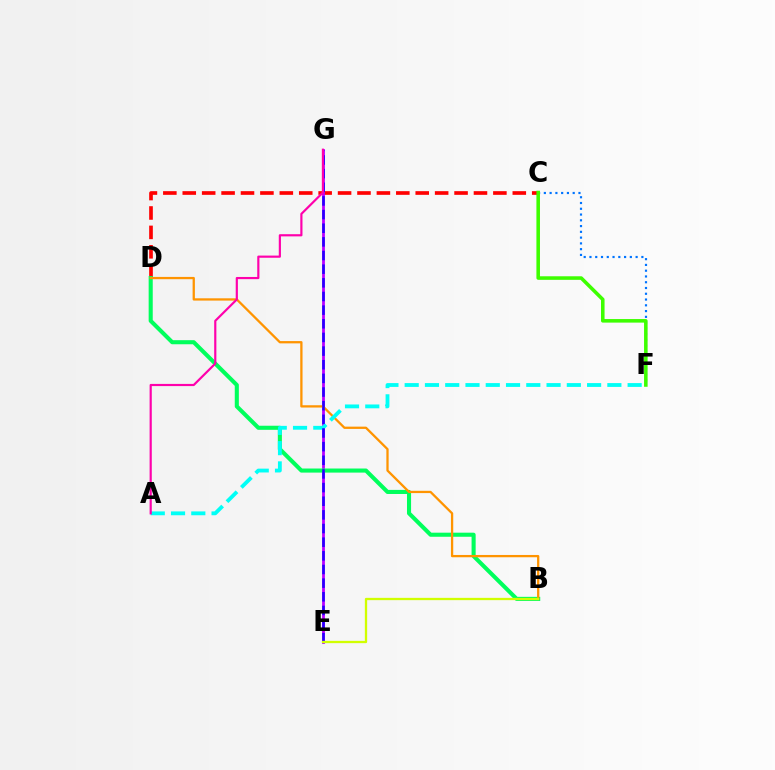{('C', 'D'): [{'color': '#ff0000', 'line_style': 'dashed', 'thickness': 2.64}], ('E', 'G'): [{'color': '#b900ff', 'line_style': 'solid', 'thickness': 2.01}, {'color': '#2500ff', 'line_style': 'dashed', 'thickness': 1.85}], ('C', 'F'): [{'color': '#0074ff', 'line_style': 'dotted', 'thickness': 1.57}, {'color': '#3dff00', 'line_style': 'solid', 'thickness': 2.56}], ('B', 'D'): [{'color': '#00ff5c', 'line_style': 'solid', 'thickness': 2.94}, {'color': '#ff9400', 'line_style': 'solid', 'thickness': 1.64}], ('A', 'F'): [{'color': '#00fff6', 'line_style': 'dashed', 'thickness': 2.75}], ('B', 'E'): [{'color': '#d1ff00', 'line_style': 'solid', 'thickness': 1.66}], ('A', 'G'): [{'color': '#ff00ac', 'line_style': 'solid', 'thickness': 1.57}]}